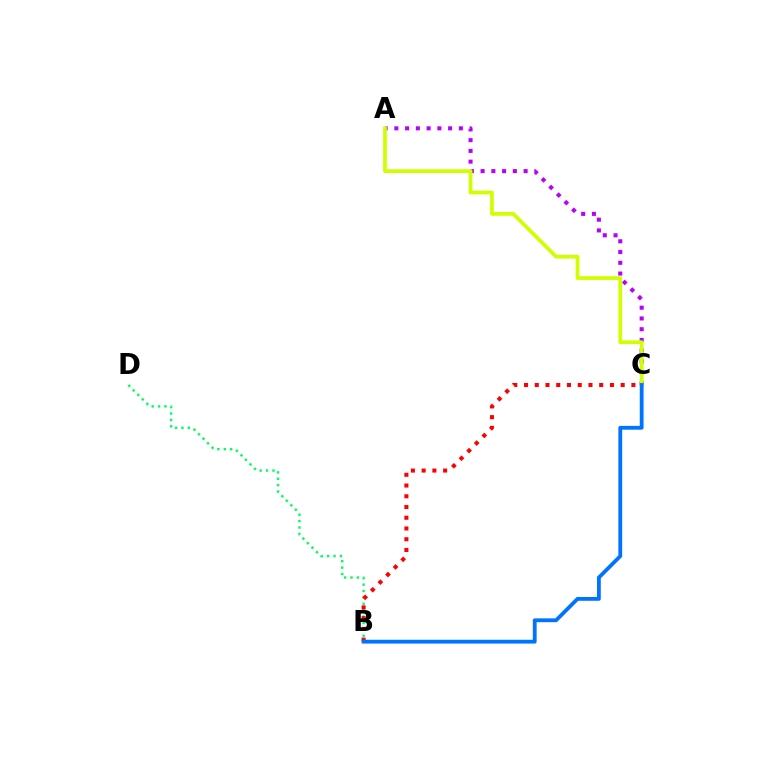{('B', 'D'): [{'color': '#00ff5c', 'line_style': 'dotted', 'thickness': 1.74}], ('B', 'C'): [{'color': '#ff0000', 'line_style': 'dotted', 'thickness': 2.92}, {'color': '#0074ff', 'line_style': 'solid', 'thickness': 2.75}], ('A', 'C'): [{'color': '#b900ff', 'line_style': 'dotted', 'thickness': 2.92}, {'color': '#d1ff00', 'line_style': 'solid', 'thickness': 2.71}]}